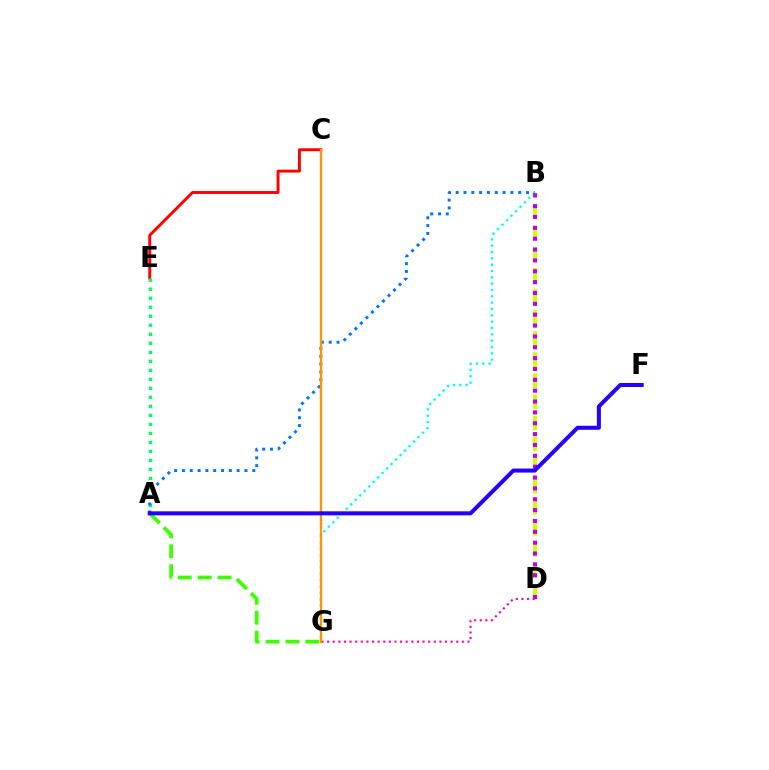{('A', 'G'): [{'color': '#3dff00', 'line_style': 'dashed', 'thickness': 2.71}], ('C', 'E'): [{'color': '#ff0000', 'line_style': 'solid', 'thickness': 2.1}], ('B', 'D'): [{'color': '#d1ff00', 'line_style': 'dashed', 'thickness': 2.87}, {'color': '#b900ff', 'line_style': 'dotted', 'thickness': 2.95}], ('A', 'E'): [{'color': '#00ff5c', 'line_style': 'dotted', 'thickness': 2.45}], ('A', 'B'): [{'color': '#0074ff', 'line_style': 'dotted', 'thickness': 2.12}], ('B', 'G'): [{'color': '#00fff6', 'line_style': 'dotted', 'thickness': 1.72}], ('D', 'G'): [{'color': '#ff00ac', 'line_style': 'dotted', 'thickness': 1.53}], ('C', 'G'): [{'color': '#ff9400', 'line_style': 'solid', 'thickness': 1.68}], ('A', 'F'): [{'color': '#2500ff', 'line_style': 'solid', 'thickness': 2.9}]}